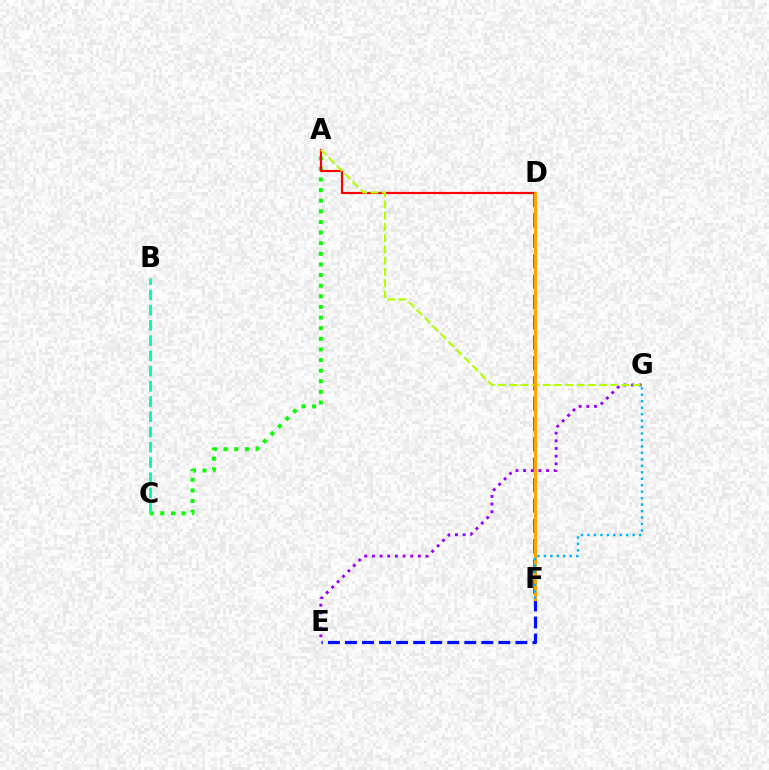{('A', 'C'): [{'color': '#08ff00', 'line_style': 'dotted', 'thickness': 2.89}], ('E', 'F'): [{'color': '#0010ff', 'line_style': 'dashed', 'thickness': 2.32}], ('E', 'G'): [{'color': '#9b00ff', 'line_style': 'dotted', 'thickness': 2.08}], ('D', 'F'): [{'color': '#ff00bd', 'line_style': 'dashed', 'thickness': 2.77}, {'color': '#ffa500', 'line_style': 'solid', 'thickness': 2.27}], ('A', 'D'): [{'color': '#ff0000', 'line_style': 'solid', 'thickness': 1.57}], ('B', 'C'): [{'color': '#00ff9d', 'line_style': 'dashed', 'thickness': 2.07}], ('A', 'G'): [{'color': '#b3ff00', 'line_style': 'dashed', 'thickness': 1.53}], ('F', 'G'): [{'color': '#00b5ff', 'line_style': 'dotted', 'thickness': 1.75}]}